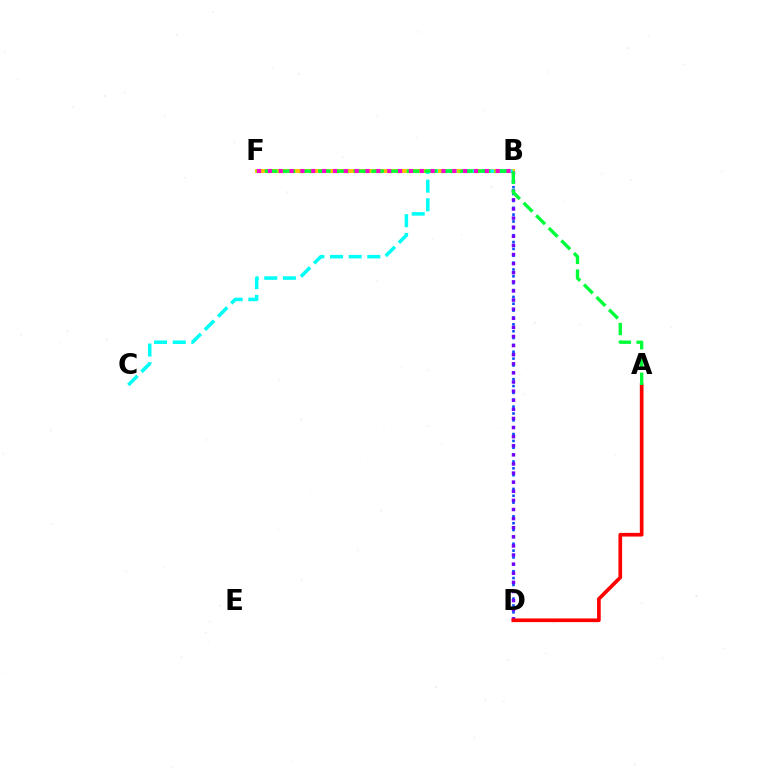{('B', 'D'): [{'color': '#004bff', 'line_style': 'dotted', 'thickness': 1.86}, {'color': '#7200ff', 'line_style': 'dotted', 'thickness': 2.47}], ('B', 'F'): [{'color': '#ffbd00', 'line_style': 'solid', 'thickness': 2.81}, {'color': '#84ff00', 'line_style': 'dotted', 'thickness': 2.37}, {'color': '#ff00cf', 'line_style': 'dotted', 'thickness': 2.95}], ('A', 'D'): [{'color': '#ff0000', 'line_style': 'solid', 'thickness': 2.65}], ('B', 'C'): [{'color': '#00fff6', 'line_style': 'dashed', 'thickness': 2.53}], ('A', 'F'): [{'color': '#00ff39', 'line_style': 'dashed', 'thickness': 2.42}]}